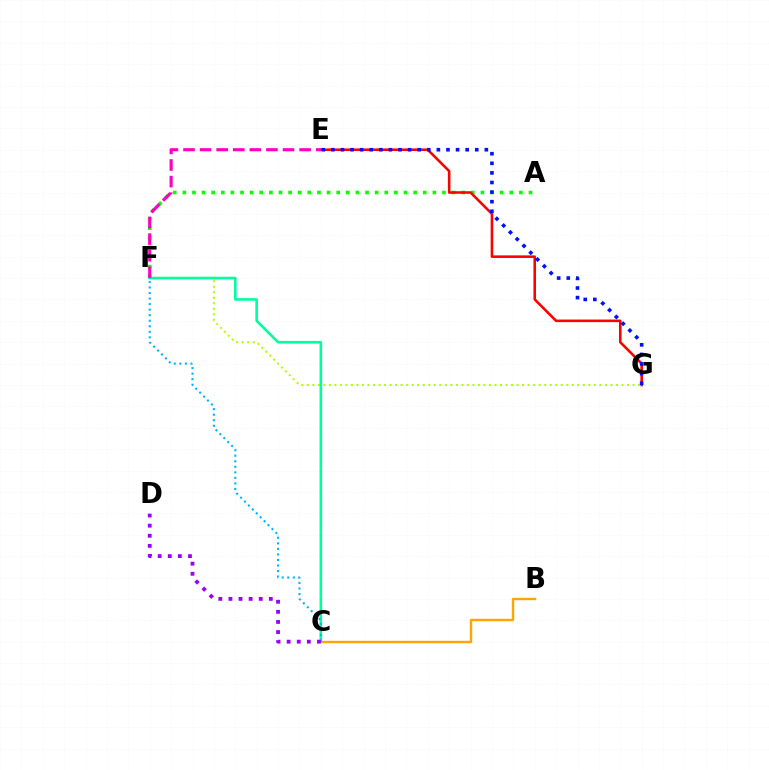{('F', 'G'): [{'color': '#b3ff00', 'line_style': 'dotted', 'thickness': 1.5}], ('A', 'F'): [{'color': '#08ff00', 'line_style': 'dotted', 'thickness': 2.61}], ('B', 'C'): [{'color': '#ffa500', 'line_style': 'solid', 'thickness': 1.73}], ('C', 'F'): [{'color': '#00ff9d', 'line_style': 'solid', 'thickness': 1.87}, {'color': '#00b5ff', 'line_style': 'dotted', 'thickness': 1.51}], ('E', 'G'): [{'color': '#ff0000', 'line_style': 'solid', 'thickness': 1.86}, {'color': '#0010ff', 'line_style': 'dotted', 'thickness': 2.61}], ('E', 'F'): [{'color': '#ff00bd', 'line_style': 'dashed', 'thickness': 2.25}], ('C', 'D'): [{'color': '#9b00ff', 'line_style': 'dotted', 'thickness': 2.74}]}